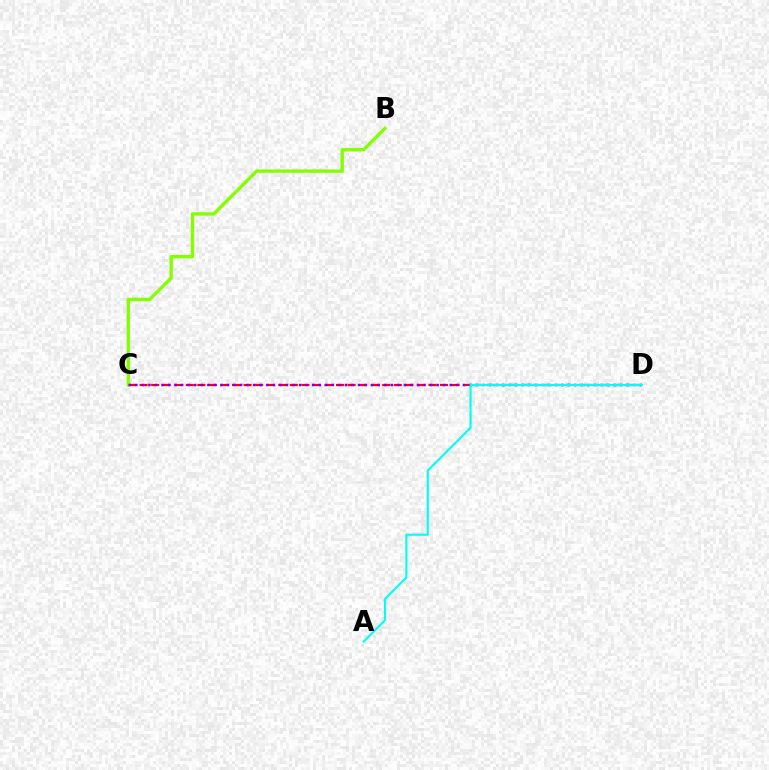{('C', 'D'): [{'color': '#ff0000', 'line_style': 'dashed', 'thickness': 1.57}, {'color': '#7200ff', 'line_style': 'dotted', 'thickness': 1.78}], ('B', 'C'): [{'color': '#84ff00', 'line_style': 'solid', 'thickness': 2.41}], ('A', 'D'): [{'color': '#00fff6', 'line_style': 'solid', 'thickness': 1.53}]}